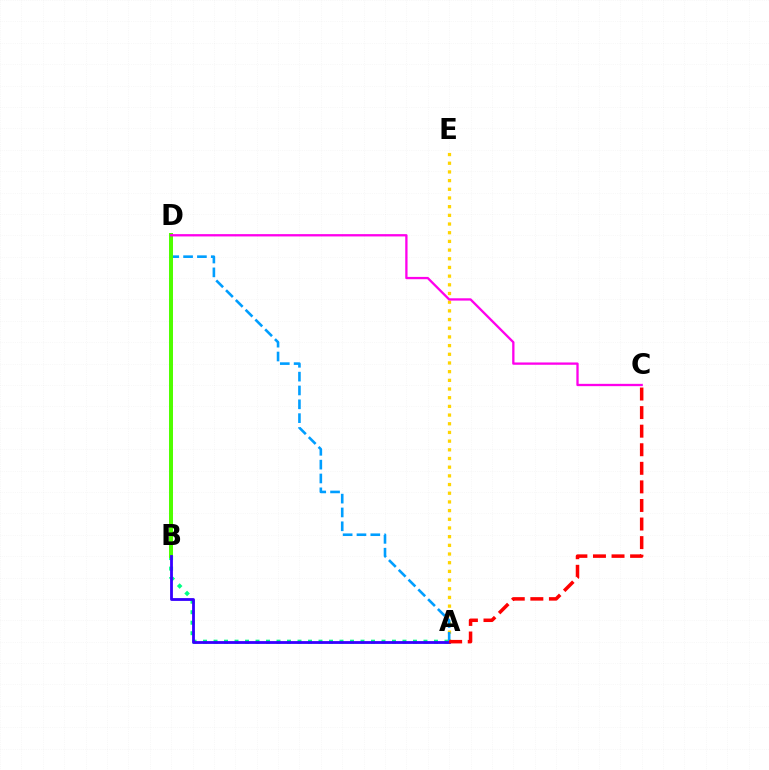{('A', 'B'): [{'color': '#00ff86', 'line_style': 'dotted', 'thickness': 2.85}, {'color': '#3700ff', 'line_style': 'solid', 'thickness': 2.02}], ('A', 'E'): [{'color': '#ffd500', 'line_style': 'dotted', 'thickness': 2.36}], ('A', 'D'): [{'color': '#009eff', 'line_style': 'dashed', 'thickness': 1.88}], ('B', 'D'): [{'color': '#4fff00', 'line_style': 'solid', 'thickness': 2.87}], ('C', 'D'): [{'color': '#ff00ed', 'line_style': 'solid', 'thickness': 1.66}], ('A', 'C'): [{'color': '#ff0000', 'line_style': 'dashed', 'thickness': 2.52}]}